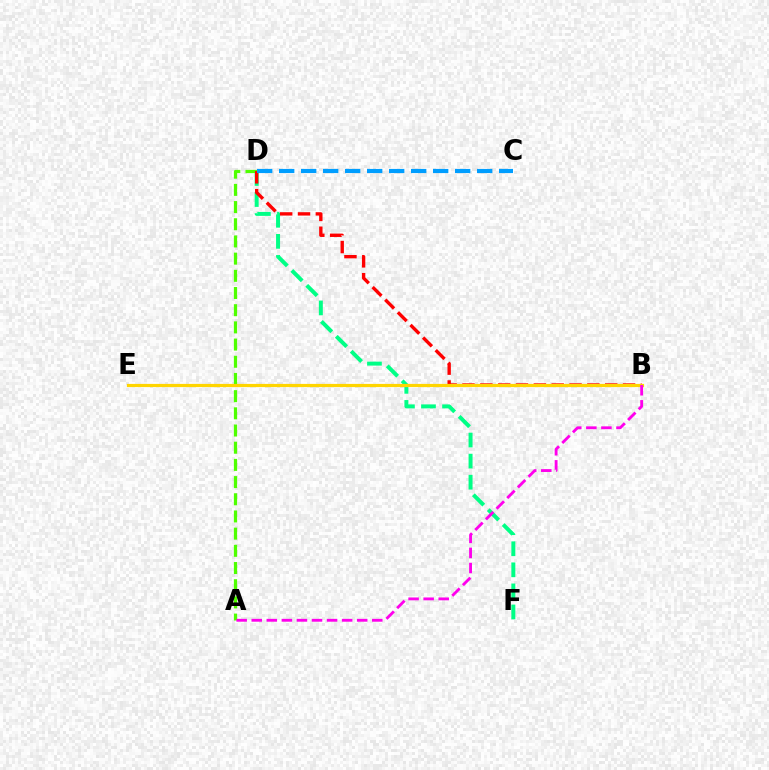{('B', 'E'): [{'color': '#3700ff', 'line_style': 'solid', 'thickness': 1.92}, {'color': '#ffd500', 'line_style': 'solid', 'thickness': 2.3}], ('D', 'F'): [{'color': '#00ff86', 'line_style': 'dashed', 'thickness': 2.86}], ('A', 'D'): [{'color': '#4fff00', 'line_style': 'dashed', 'thickness': 2.34}], ('B', 'D'): [{'color': '#ff0000', 'line_style': 'dashed', 'thickness': 2.42}], ('A', 'B'): [{'color': '#ff00ed', 'line_style': 'dashed', 'thickness': 2.05}], ('C', 'D'): [{'color': '#009eff', 'line_style': 'dashed', 'thickness': 2.99}]}